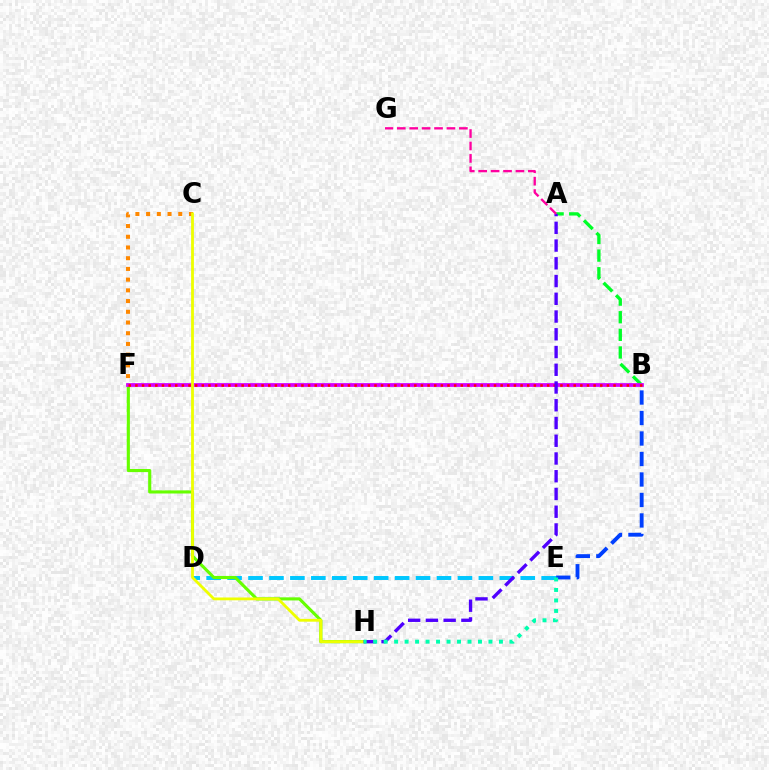{('D', 'E'): [{'color': '#00c7ff', 'line_style': 'dashed', 'thickness': 2.84}], ('A', 'B'): [{'color': '#00ff27', 'line_style': 'dashed', 'thickness': 2.39}], ('C', 'F'): [{'color': '#ff8800', 'line_style': 'dotted', 'thickness': 2.91}], ('F', 'H'): [{'color': '#66ff00', 'line_style': 'solid', 'thickness': 2.24}], ('B', 'F'): [{'color': '#d600ff', 'line_style': 'solid', 'thickness': 2.71}, {'color': '#ff0000', 'line_style': 'dotted', 'thickness': 1.8}], ('C', 'H'): [{'color': '#eeff00', 'line_style': 'solid', 'thickness': 2.02}], ('B', 'E'): [{'color': '#003fff', 'line_style': 'dashed', 'thickness': 2.78}], ('A', 'H'): [{'color': '#4f00ff', 'line_style': 'dashed', 'thickness': 2.41}], ('A', 'G'): [{'color': '#ff00a0', 'line_style': 'dashed', 'thickness': 1.69}], ('E', 'H'): [{'color': '#00ffaf', 'line_style': 'dotted', 'thickness': 2.85}]}